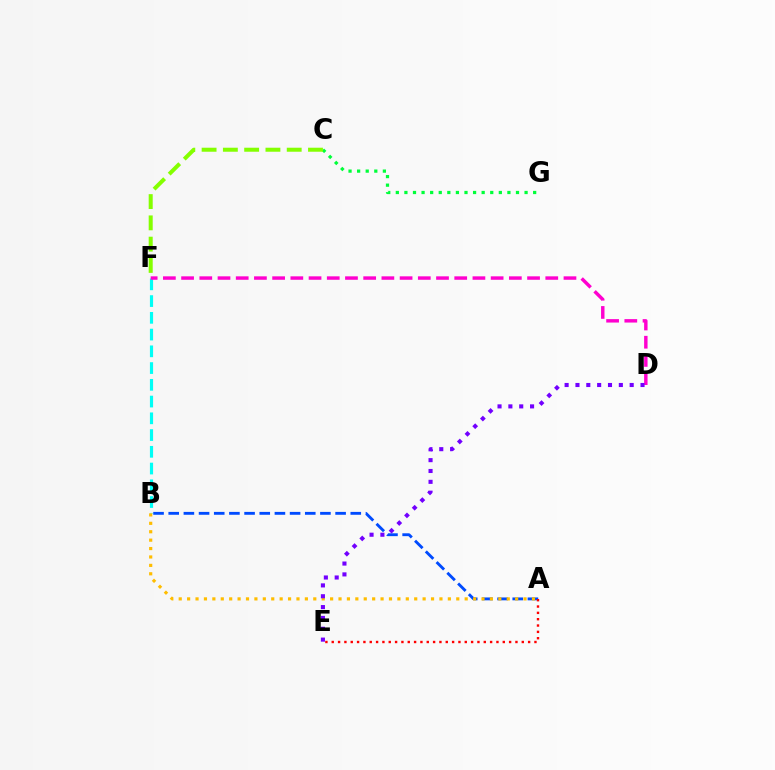{('C', 'G'): [{'color': '#00ff39', 'line_style': 'dotted', 'thickness': 2.33}], ('B', 'F'): [{'color': '#00fff6', 'line_style': 'dashed', 'thickness': 2.27}], ('A', 'B'): [{'color': '#004bff', 'line_style': 'dashed', 'thickness': 2.06}, {'color': '#ffbd00', 'line_style': 'dotted', 'thickness': 2.29}], ('D', 'F'): [{'color': '#ff00cf', 'line_style': 'dashed', 'thickness': 2.47}], ('C', 'F'): [{'color': '#84ff00', 'line_style': 'dashed', 'thickness': 2.89}], ('A', 'E'): [{'color': '#ff0000', 'line_style': 'dotted', 'thickness': 1.72}], ('D', 'E'): [{'color': '#7200ff', 'line_style': 'dotted', 'thickness': 2.95}]}